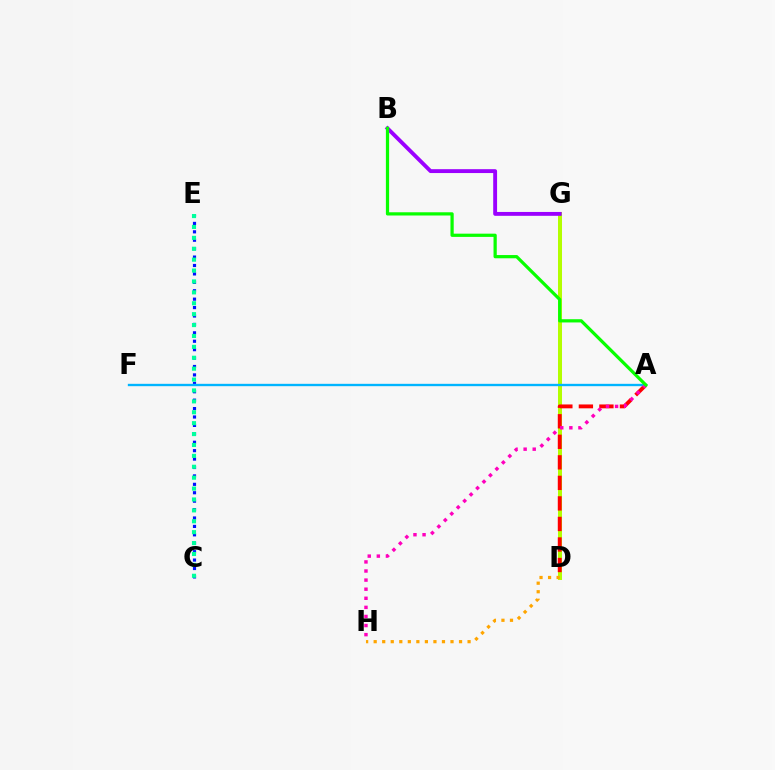{('D', 'G'): [{'color': '#b3ff00', 'line_style': 'solid', 'thickness': 2.87}], ('A', 'D'): [{'color': '#ff0000', 'line_style': 'dashed', 'thickness': 2.79}], ('C', 'E'): [{'color': '#0010ff', 'line_style': 'dotted', 'thickness': 2.29}, {'color': '#00ff9d', 'line_style': 'dotted', 'thickness': 2.96}], ('D', 'H'): [{'color': '#ffa500', 'line_style': 'dotted', 'thickness': 2.32}], ('A', 'F'): [{'color': '#00b5ff', 'line_style': 'solid', 'thickness': 1.69}], ('B', 'G'): [{'color': '#9b00ff', 'line_style': 'solid', 'thickness': 2.79}], ('A', 'H'): [{'color': '#ff00bd', 'line_style': 'dotted', 'thickness': 2.47}], ('A', 'B'): [{'color': '#08ff00', 'line_style': 'solid', 'thickness': 2.33}]}